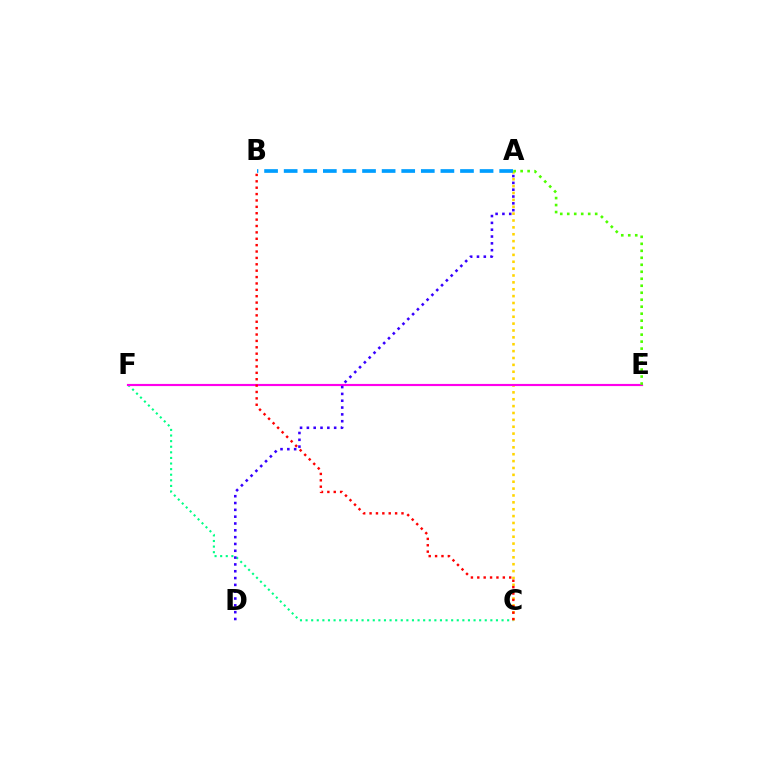{('C', 'F'): [{'color': '#00ff86', 'line_style': 'dotted', 'thickness': 1.52}], ('A', 'C'): [{'color': '#ffd500', 'line_style': 'dotted', 'thickness': 1.87}], ('E', 'F'): [{'color': '#ff00ed', 'line_style': 'solid', 'thickness': 1.56}], ('A', 'D'): [{'color': '#3700ff', 'line_style': 'dotted', 'thickness': 1.85}], ('A', 'E'): [{'color': '#4fff00', 'line_style': 'dotted', 'thickness': 1.9}], ('A', 'B'): [{'color': '#009eff', 'line_style': 'dashed', 'thickness': 2.66}], ('B', 'C'): [{'color': '#ff0000', 'line_style': 'dotted', 'thickness': 1.73}]}